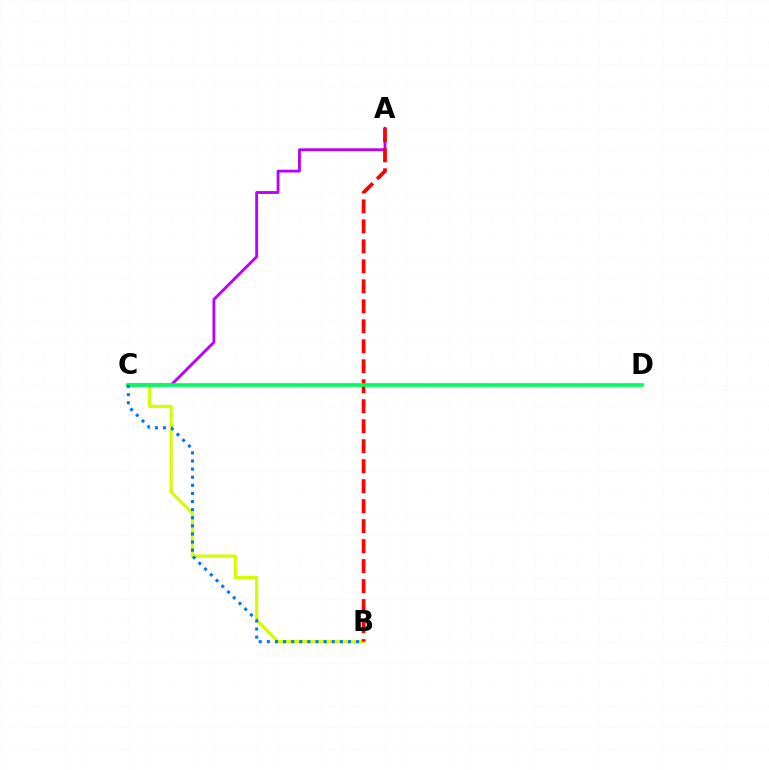{('B', 'C'): [{'color': '#d1ff00', 'line_style': 'solid', 'thickness': 2.33}, {'color': '#0074ff', 'line_style': 'dotted', 'thickness': 2.2}], ('A', 'C'): [{'color': '#b900ff', 'line_style': 'solid', 'thickness': 2.05}], ('A', 'B'): [{'color': '#ff0000', 'line_style': 'dashed', 'thickness': 2.72}], ('C', 'D'): [{'color': '#00ff5c', 'line_style': 'solid', 'thickness': 2.66}]}